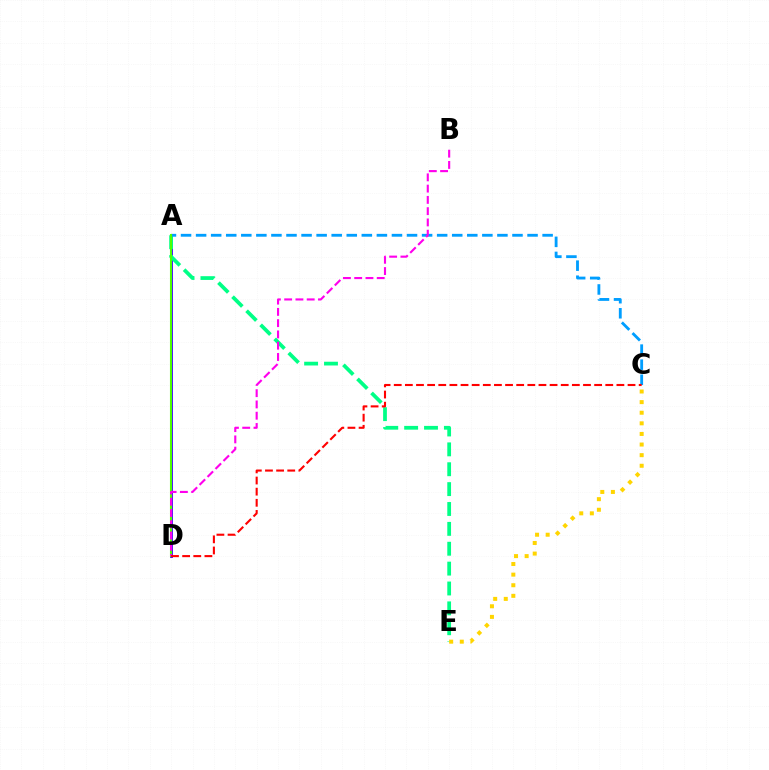{('A', 'D'): [{'color': '#3700ff', 'line_style': 'solid', 'thickness': 2.03}, {'color': '#4fff00', 'line_style': 'solid', 'thickness': 1.5}], ('A', 'E'): [{'color': '#00ff86', 'line_style': 'dashed', 'thickness': 2.7}], ('A', 'C'): [{'color': '#009eff', 'line_style': 'dashed', 'thickness': 2.05}], ('B', 'D'): [{'color': '#ff00ed', 'line_style': 'dashed', 'thickness': 1.53}], ('C', 'E'): [{'color': '#ffd500', 'line_style': 'dotted', 'thickness': 2.88}], ('C', 'D'): [{'color': '#ff0000', 'line_style': 'dashed', 'thickness': 1.51}]}